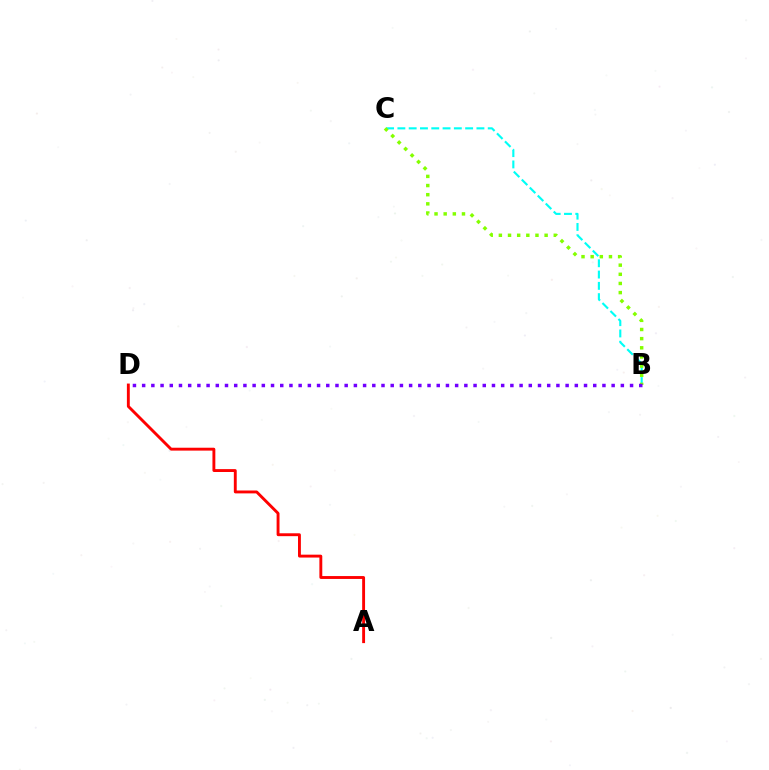{('A', 'D'): [{'color': '#ff0000', 'line_style': 'solid', 'thickness': 2.08}], ('B', 'C'): [{'color': '#00fff6', 'line_style': 'dashed', 'thickness': 1.53}, {'color': '#84ff00', 'line_style': 'dotted', 'thickness': 2.49}], ('B', 'D'): [{'color': '#7200ff', 'line_style': 'dotted', 'thickness': 2.5}]}